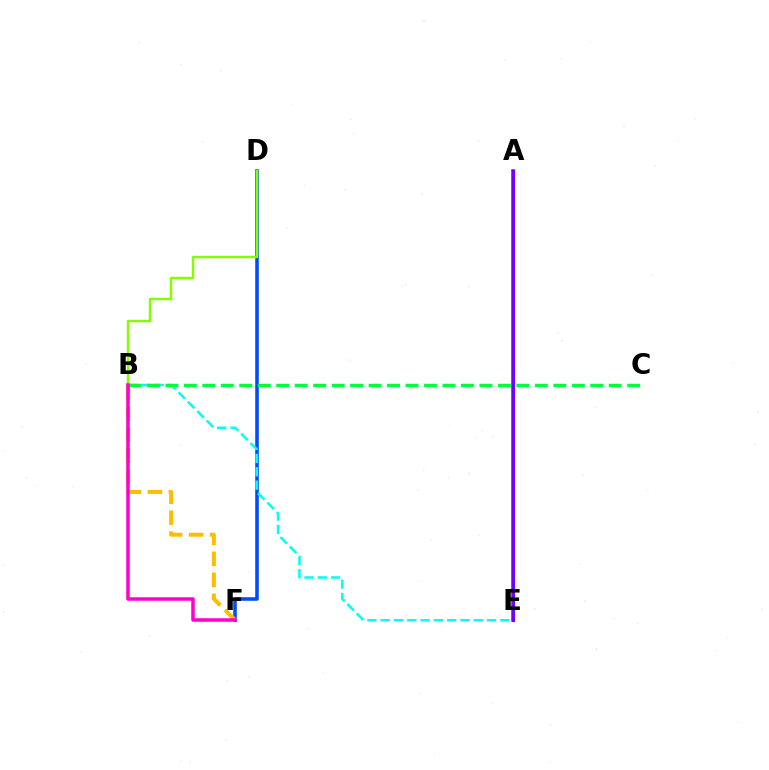{('D', 'F'): [{'color': '#004bff', 'line_style': 'solid', 'thickness': 2.57}], ('B', 'E'): [{'color': '#00fff6', 'line_style': 'dashed', 'thickness': 1.81}], ('B', 'D'): [{'color': '#84ff00', 'line_style': 'solid', 'thickness': 1.77}], ('B', 'F'): [{'color': '#ffbd00', 'line_style': 'dashed', 'thickness': 2.85}, {'color': '#ff00cf', 'line_style': 'solid', 'thickness': 2.53}], ('A', 'E'): [{'color': '#ff0000', 'line_style': 'solid', 'thickness': 2.55}, {'color': '#7200ff', 'line_style': 'solid', 'thickness': 2.26}], ('B', 'C'): [{'color': '#00ff39', 'line_style': 'dashed', 'thickness': 2.51}]}